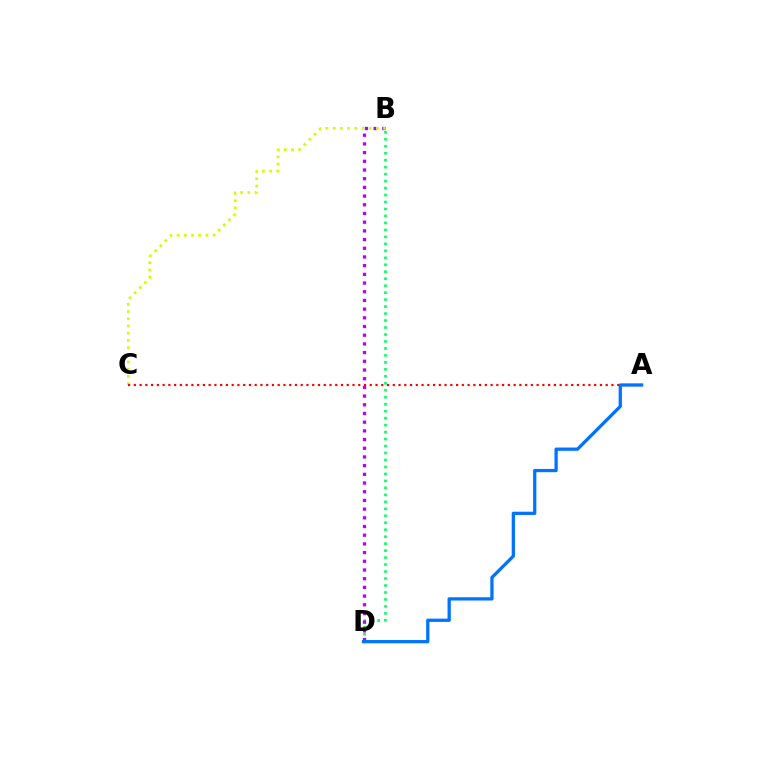{('B', 'D'): [{'color': '#00ff5c', 'line_style': 'dotted', 'thickness': 1.89}, {'color': '#b900ff', 'line_style': 'dotted', 'thickness': 2.36}], ('B', 'C'): [{'color': '#d1ff00', 'line_style': 'dotted', 'thickness': 1.96}], ('A', 'C'): [{'color': '#ff0000', 'line_style': 'dotted', 'thickness': 1.56}], ('A', 'D'): [{'color': '#0074ff', 'line_style': 'solid', 'thickness': 2.35}]}